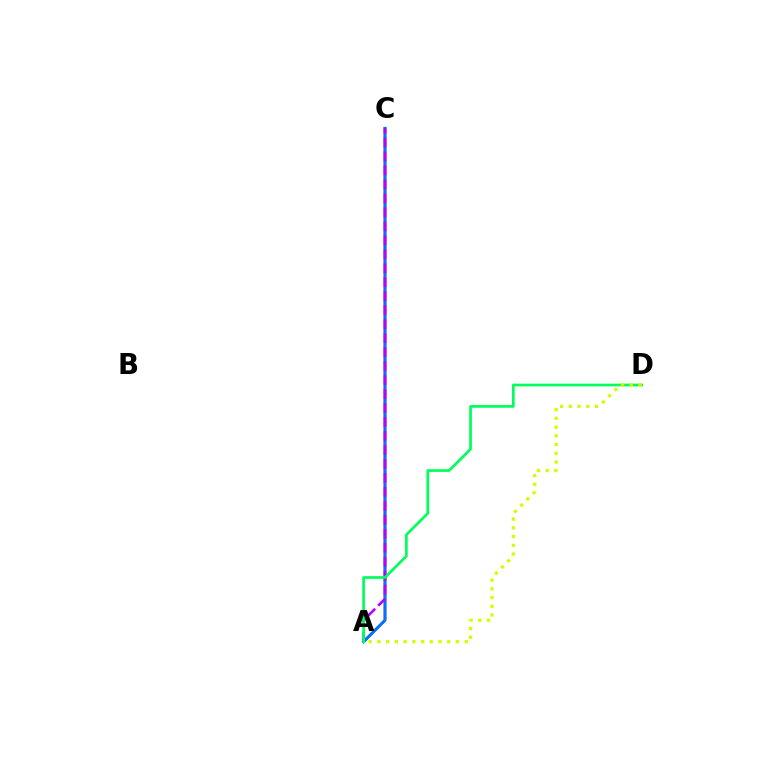{('A', 'C'): [{'color': '#ff0000', 'line_style': 'solid', 'thickness': 1.75}, {'color': '#0074ff', 'line_style': 'solid', 'thickness': 2.13}, {'color': '#b900ff', 'line_style': 'dashed', 'thickness': 1.9}], ('A', 'D'): [{'color': '#00ff5c', 'line_style': 'solid', 'thickness': 1.94}, {'color': '#d1ff00', 'line_style': 'dotted', 'thickness': 2.37}]}